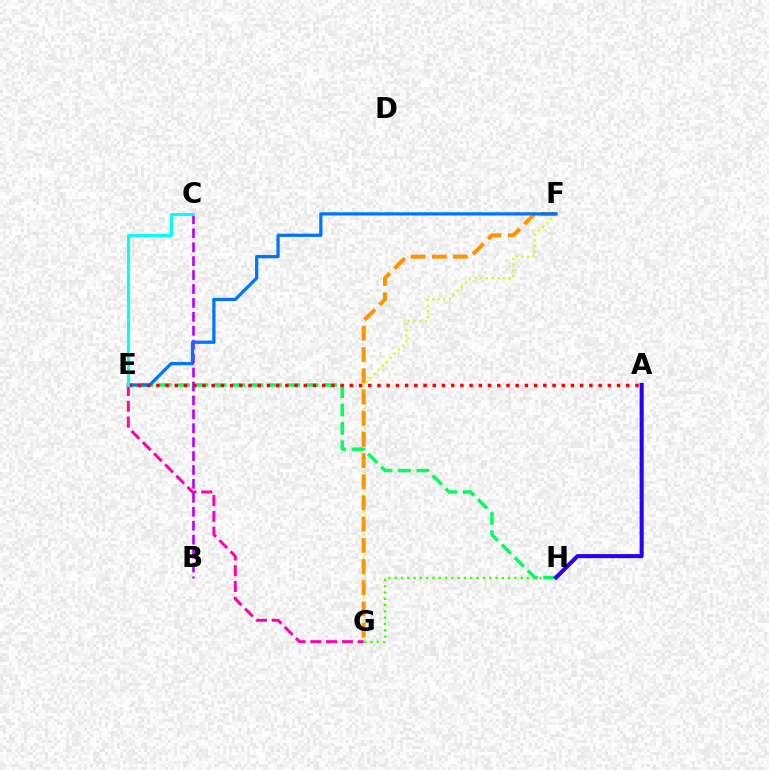{('G', 'H'): [{'color': '#3dff00', 'line_style': 'dotted', 'thickness': 1.71}], ('F', 'G'): [{'color': '#d1ff00', 'line_style': 'dotted', 'thickness': 1.55}, {'color': '#ff9400', 'line_style': 'dashed', 'thickness': 2.88}], ('E', 'H'): [{'color': '#00ff5c', 'line_style': 'dashed', 'thickness': 2.5}], ('E', 'G'): [{'color': '#ff00ac', 'line_style': 'dashed', 'thickness': 2.15}], ('B', 'C'): [{'color': '#b900ff', 'line_style': 'dashed', 'thickness': 1.89}], ('A', 'H'): [{'color': '#2500ff', 'line_style': 'solid', 'thickness': 2.92}], ('E', 'F'): [{'color': '#0074ff', 'line_style': 'solid', 'thickness': 2.33}], ('A', 'E'): [{'color': '#ff0000', 'line_style': 'dotted', 'thickness': 2.5}], ('C', 'E'): [{'color': '#00fff6', 'line_style': 'solid', 'thickness': 2.12}]}